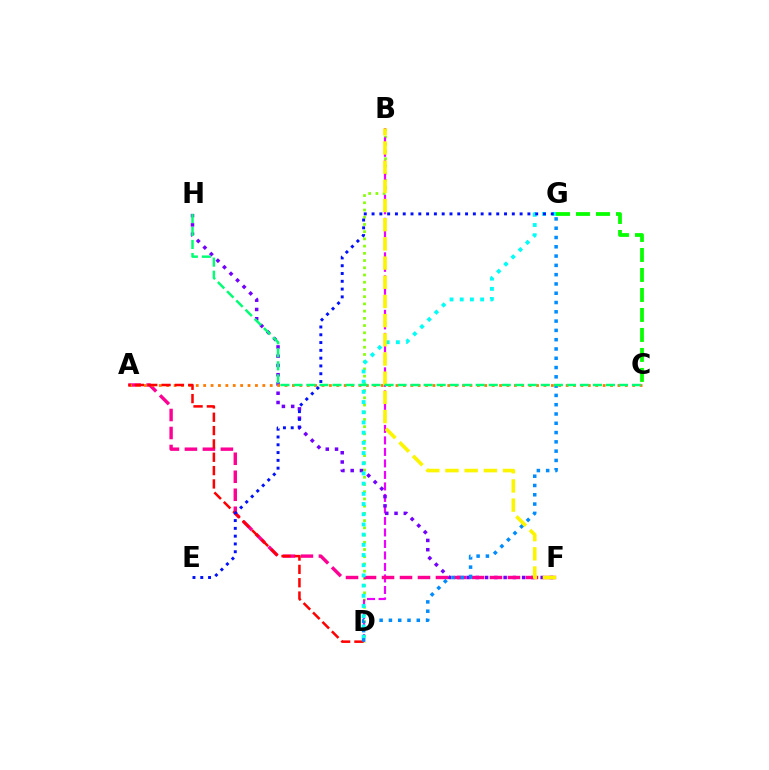{('B', 'D'): [{'color': '#84ff00', 'line_style': 'dotted', 'thickness': 1.96}, {'color': '#ee00ff', 'line_style': 'dashed', 'thickness': 1.56}], ('F', 'H'): [{'color': '#7200ff', 'line_style': 'dotted', 'thickness': 2.52}], ('A', 'F'): [{'color': '#ff0094', 'line_style': 'dashed', 'thickness': 2.44}], ('A', 'C'): [{'color': '#ff7c00', 'line_style': 'dotted', 'thickness': 2.01}], ('D', 'G'): [{'color': '#00fff6', 'line_style': 'dotted', 'thickness': 2.77}, {'color': '#008cff', 'line_style': 'dotted', 'thickness': 2.52}], ('A', 'D'): [{'color': '#ff0000', 'line_style': 'dashed', 'thickness': 1.81}], ('E', 'G'): [{'color': '#0010ff', 'line_style': 'dotted', 'thickness': 2.12}], ('B', 'F'): [{'color': '#fcf500', 'line_style': 'dashed', 'thickness': 2.61}], ('C', 'H'): [{'color': '#00ff74', 'line_style': 'dashed', 'thickness': 1.77}], ('C', 'G'): [{'color': '#08ff00', 'line_style': 'dashed', 'thickness': 2.72}]}